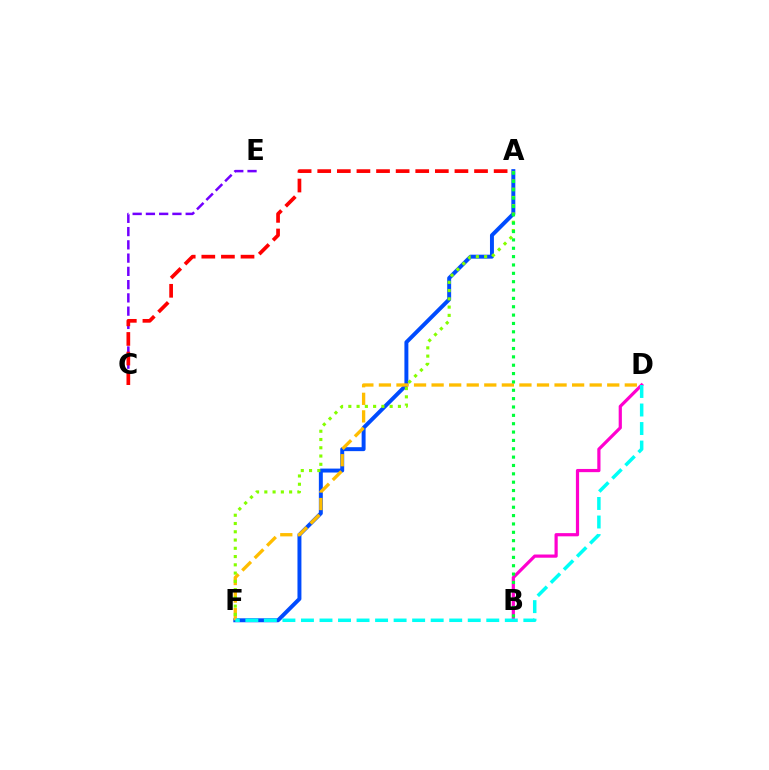{('C', 'E'): [{'color': '#7200ff', 'line_style': 'dashed', 'thickness': 1.8}], ('A', 'C'): [{'color': '#ff0000', 'line_style': 'dashed', 'thickness': 2.66}], ('A', 'F'): [{'color': '#004bff', 'line_style': 'solid', 'thickness': 2.84}, {'color': '#84ff00', 'line_style': 'dotted', 'thickness': 2.25}], ('D', 'F'): [{'color': '#ffbd00', 'line_style': 'dashed', 'thickness': 2.39}, {'color': '#00fff6', 'line_style': 'dashed', 'thickness': 2.52}], ('B', 'D'): [{'color': '#ff00cf', 'line_style': 'solid', 'thickness': 2.31}], ('A', 'B'): [{'color': '#00ff39', 'line_style': 'dotted', 'thickness': 2.27}]}